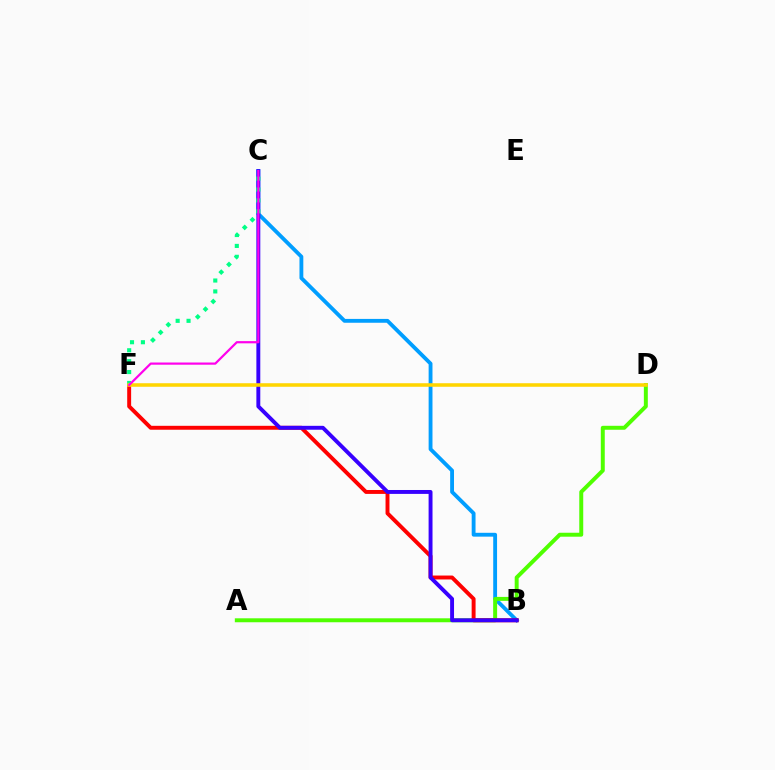{('B', 'C'): [{'color': '#009eff', 'line_style': 'solid', 'thickness': 2.77}, {'color': '#3700ff', 'line_style': 'solid', 'thickness': 2.81}], ('A', 'D'): [{'color': '#4fff00', 'line_style': 'solid', 'thickness': 2.85}], ('B', 'F'): [{'color': '#ff0000', 'line_style': 'solid', 'thickness': 2.82}], ('C', 'F'): [{'color': '#00ff86', 'line_style': 'dotted', 'thickness': 2.96}, {'color': '#ff00ed', 'line_style': 'solid', 'thickness': 1.59}], ('D', 'F'): [{'color': '#ffd500', 'line_style': 'solid', 'thickness': 2.55}]}